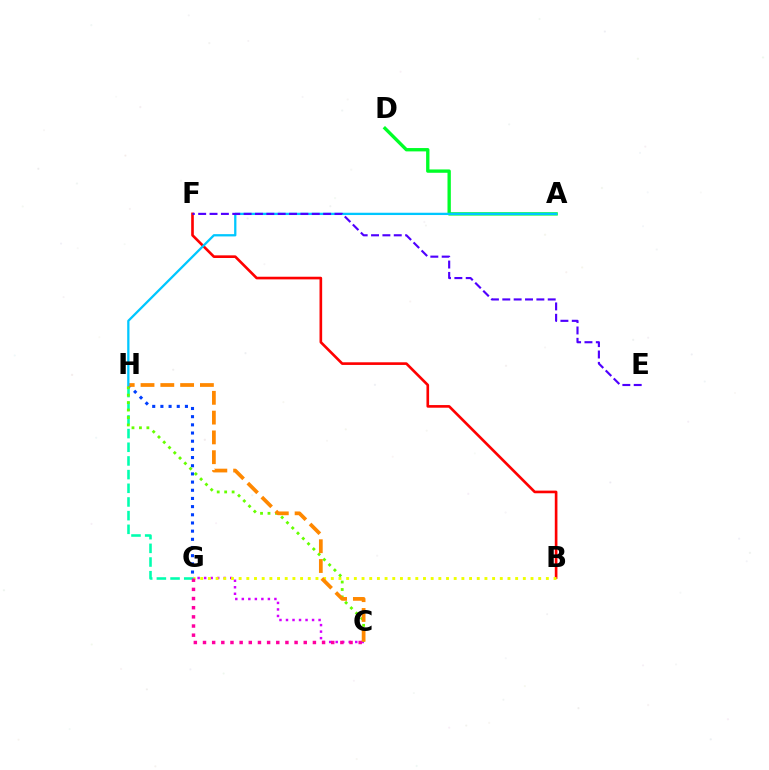{('B', 'F'): [{'color': '#ff0000', 'line_style': 'solid', 'thickness': 1.9}], ('C', 'G'): [{'color': '#d600ff', 'line_style': 'dotted', 'thickness': 1.77}, {'color': '#ff00a0', 'line_style': 'dotted', 'thickness': 2.49}], ('B', 'G'): [{'color': '#eeff00', 'line_style': 'dotted', 'thickness': 2.09}], ('A', 'D'): [{'color': '#00ff27', 'line_style': 'solid', 'thickness': 2.41}], ('G', 'H'): [{'color': '#003fff', 'line_style': 'dotted', 'thickness': 2.22}, {'color': '#00ffaf', 'line_style': 'dashed', 'thickness': 1.86}], ('C', 'H'): [{'color': '#66ff00', 'line_style': 'dotted', 'thickness': 2.03}, {'color': '#ff8800', 'line_style': 'dashed', 'thickness': 2.69}], ('A', 'H'): [{'color': '#00c7ff', 'line_style': 'solid', 'thickness': 1.64}], ('E', 'F'): [{'color': '#4f00ff', 'line_style': 'dashed', 'thickness': 1.54}]}